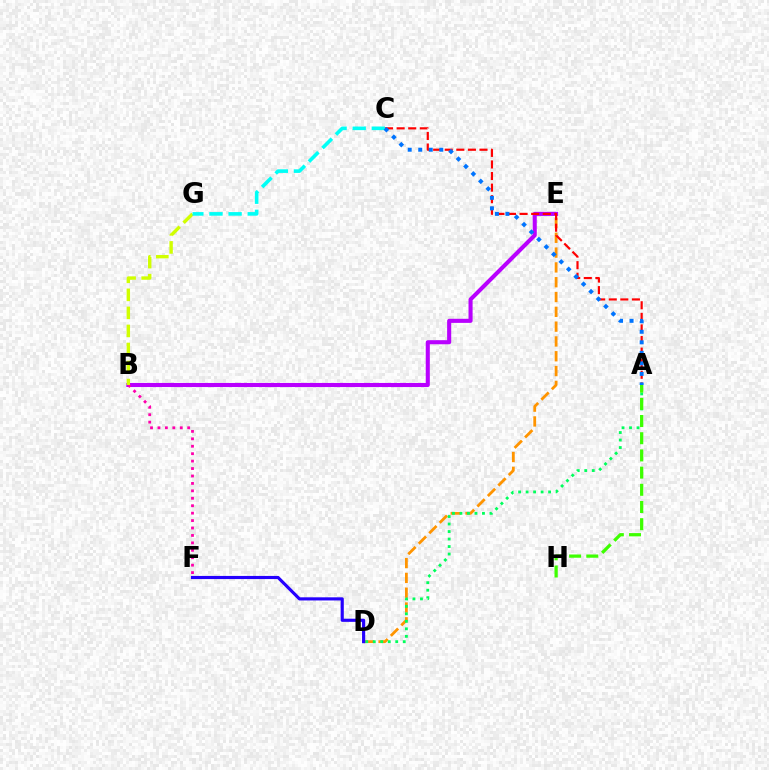{('B', 'E'): [{'color': '#b900ff', 'line_style': 'solid', 'thickness': 2.94}], ('B', 'F'): [{'color': '#ff00ac', 'line_style': 'dotted', 'thickness': 2.02}], ('D', 'E'): [{'color': '#ff9400', 'line_style': 'dashed', 'thickness': 2.01}], ('A', 'D'): [{'color': '#00ff5c', 'line_style': 'dotted', 'thickness': 2.04}], ('D', 'F'): [{'color': '#2500ff', 'line_style': 'solid', 'thickness': 2.26}], ('A', 'C'): [{'color': '#ff0000', 'line_style': 'dashed', 'thickness': 1.57}, {'color': '#0074ff', 'line_style': 'dotted', 'thickness': 2.86}], ('A', 'H'): [{'color': '#3dff00', 'line_style': 'dashed', 'thickness': 2.34}], ('B', 'G'): [{'color': '#d1ff00', 'line_style': 'dashed', 'thickness': 2.45}], ('C', 'G'): [{'color': '#00fff6', 'line_style': 'dashed', 'thickness': 2.6}]}